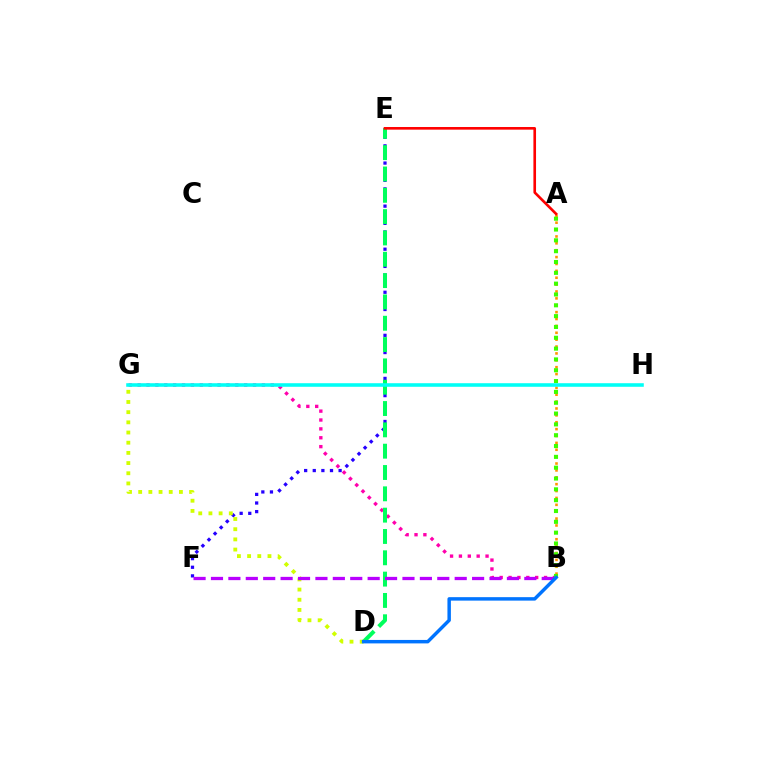{('E', 'F'): [{'color': '#2500ff', 'line_style': 'dotted', 'thickness': 2.34}], ('B', 'G'): [{'color': '#ff00ac', 'line_style': 'dotted', 'thickness': 2.41}], ('D', 'E'): [{'color': '#00ff5c', 'line_style': 'dashed', 'thickness': 2.9}], ('A', 'B'): [{'color': '#ff9400', 'line_style': 'dotted', 'thickness': 1.87}, {'color': '#3dff00', 'line_style': 'dotted', 'thickness': 2.94}], ('D', 'G'): [{'color': '#d1ff00', 'line_style': 'dotted', 'thickness': 2.77}], ('G', 'H'): [{'color': '#00fff6', 'line_style': 'solid', 'thickness': 2.57}], ('B', 'F'): [{'color': '#b900ff', 'line_style': 'dashed', 'thickness': 2.36}], ('A', 'E'): [{'color': '#ff0000', 'line_style': 'solid', 'thickness': 1.9}], ('B', 'D'): [{'color': '#0074ff', 'line_style': 'solid', 'thickness': 2.49}]}